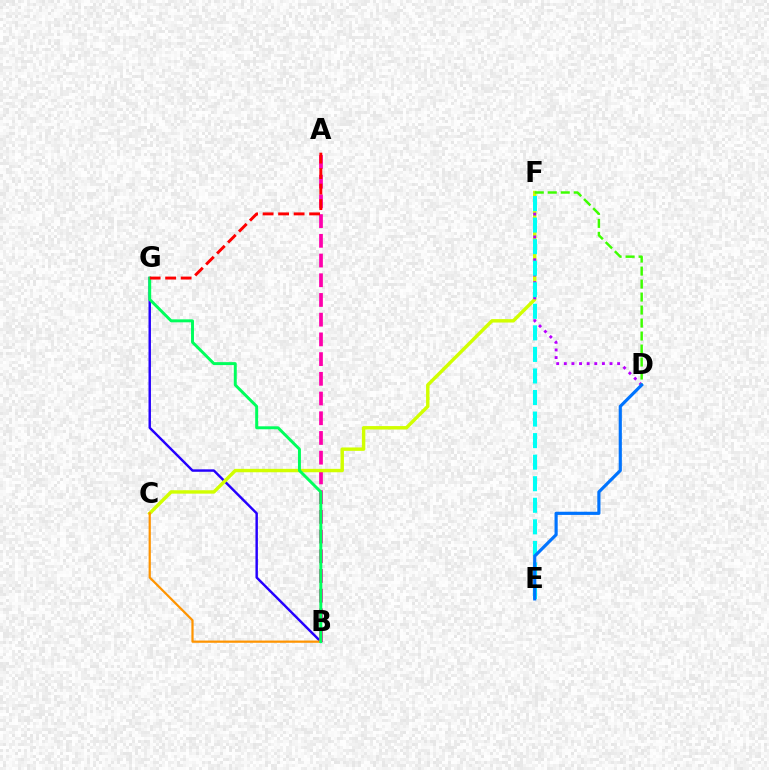{('B', 'G'): [{'color': '#2500ff', 'line_style': 'solid', 'thickness': 1.75}, {'color': '#00ff5c', 'line_style': 'solid', 'thickness': 2.12}], ('A', 'B'): [{'color': '#ff00ac', 'line_style': 'dashed', 'thickness': 2.68}], ('C', 'F'): [{'color': '#d1ff00', 'line_style': 'solid', 'thickness': 2.46}], ('D', 'F'): [{'color': '#b900ff', 'line_style': 'dotted', 'thickness': 2.07}, {'color': '#3dff00', 'line_style': 'dashed', 'thickness': 1.77}], ('B', 'C'): [{'color': '#ff9400', 'line_style': 'solid', 'thickness': 1.6}], ('E', 'F'): [{'color': '#00fff6', 'line_style': 'dashed', 'thickness': 2.93}], ('D', 'E'): [{'color': '#0074ff', 'line_style': 'solid', 'thickness': 2.27}], ('A', 'G'): [{'color': '#ff0000', 'line_style': 'dashed', 'thickness': 2.11}]}